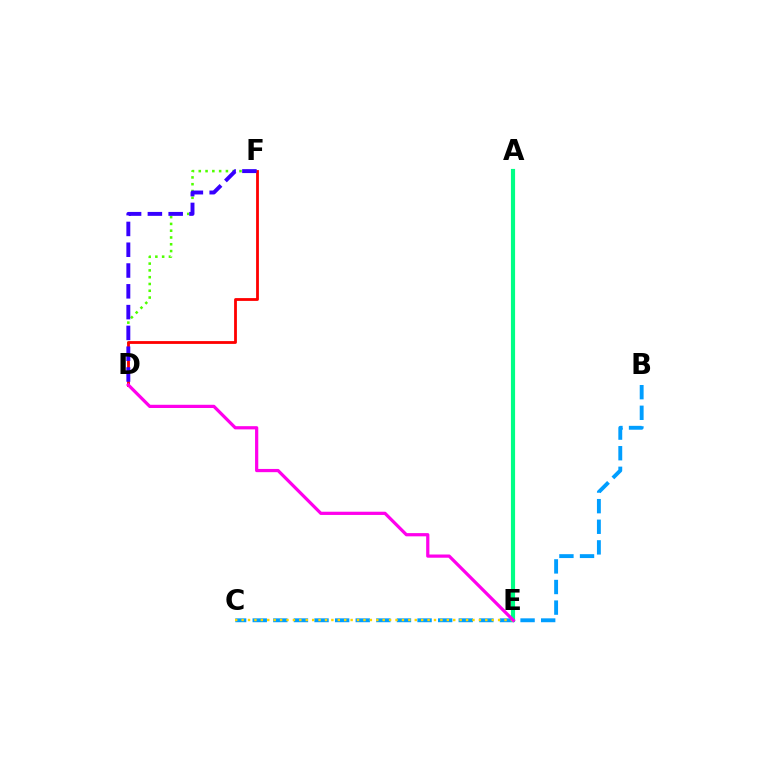{('D', 'F'): [{'color': '#4fff00', 'line_style': 'dotted', 'thickness': 1.84}, {'color': '#ff0000', 'line_style': 'solid', 'thickness': 2.02}, {'color': '#3700ff', 'line_style': 'dashed', 'thickness': 2.83}], ('B', 'C'): [{'color': '#009eff', 'line_style': 'dashed', 'thickness': 2.8}], ('A', 'E'): [{'color': '#00ff86', 'line_style': 'solid', 'thickness': 2.99}], ('C', 'E'): [{'color': '#ffd500', 'line_style': 'dotted', 'thickness': 1.74}], ('D', 'E'): [{'color': '#ff00ed', 'line_style': 'solid', 'thickness': 2.32}]}